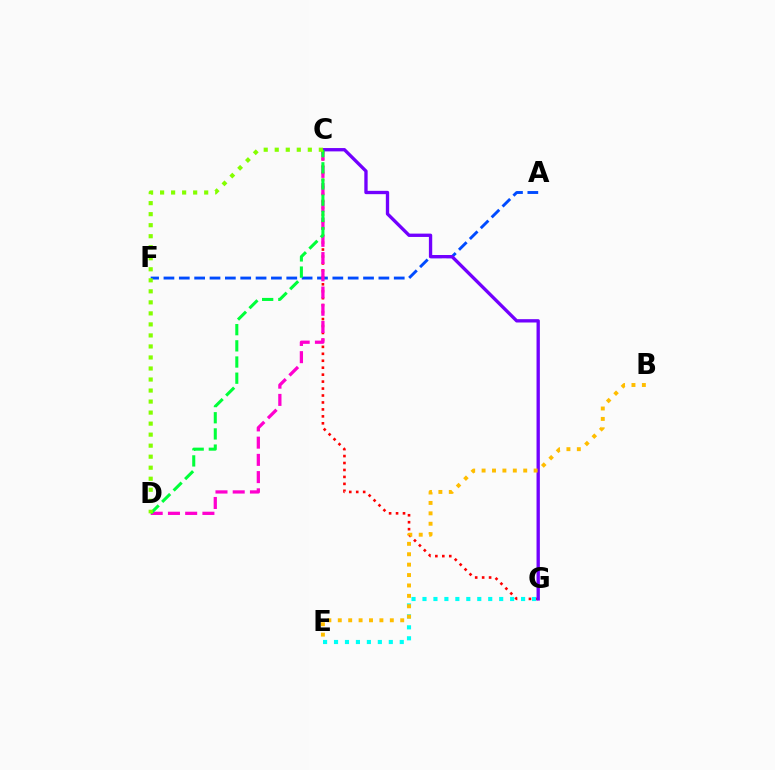{('A', 'F'): [{'color': '#004bff', 'line_style': 'dashed', 'thickness': 2.09}], ('C', 'G'): [{'color': '#ff0000', 'line_style': 'dotted', 'thickness': 1.89}, {'color': '#7200ff', 'line_style': 'solid', 'thickness': 2.4}], ('E', 'G'): [{'color': '#00fff6', 'line_style': 'dotted', 'thickness': 2.98}], ('C', 'D'): [{'color': '#ff00cf', 'line_style': 'dashed', 'thickness': 2.34}, {'color': '#00ff39', 'line_style': 'dashed', 'thickness': 2.2}, {'color': '#84ff00', 'line_style': 'dotted', 'thickness': 3.0}], ('B', 'E'): [{'color': '#ffbd00', 'line_style': 'dotted', 'thickness': 2.83}]}